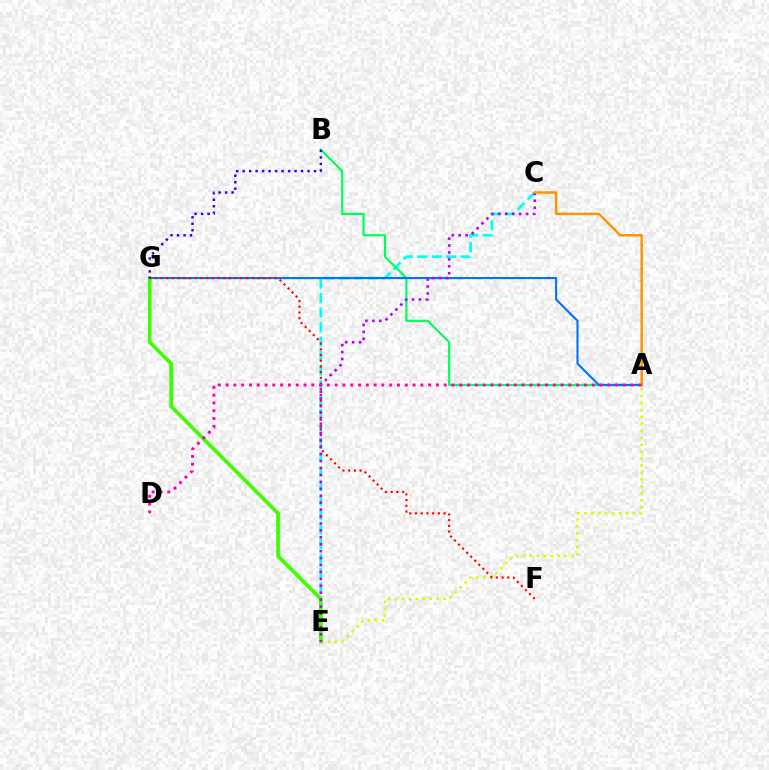{('C', 'E'): [{'color': '#00fff6', 'line_style': 'dashed', 'thickness': 1.97}, {'color': '#b900ff', 'line_style': 'dotted', 'thickness': 1.88}], ('A', 'E'): [{'color': '#d1ff00', 'line_style': 'dotted', 'thickness': 1.89}], ('E', 'G'): [{'color': '#3dff00', 'line_style': 'solid', 'thickness': 2.7}], ('A', 'B'): [{'color': '#00ff5c', 'line_style': 'solid', 'thickness': 1.58}], ('A', 'G'): [{'color': '#0074ff', 'line_style': 'solid', 'thickness': 1.53}], ('B', 'G'): [{'color': '#2500ff', 'line_style': 'dotted', 'thickness': 1.76}], ('F', 'G'): [{'color': '#ff0000', 'line_style': 'dotted', 'thickness': 1.55}], ('A', 'C'): [{'color': '#ff9400', 'line_style': 'solid', 'thickness': 1.8}], ('A', 'D'): [{'color': '#ff00ac', 'line_style': 'dotted', 'thickness': 2.12}]}